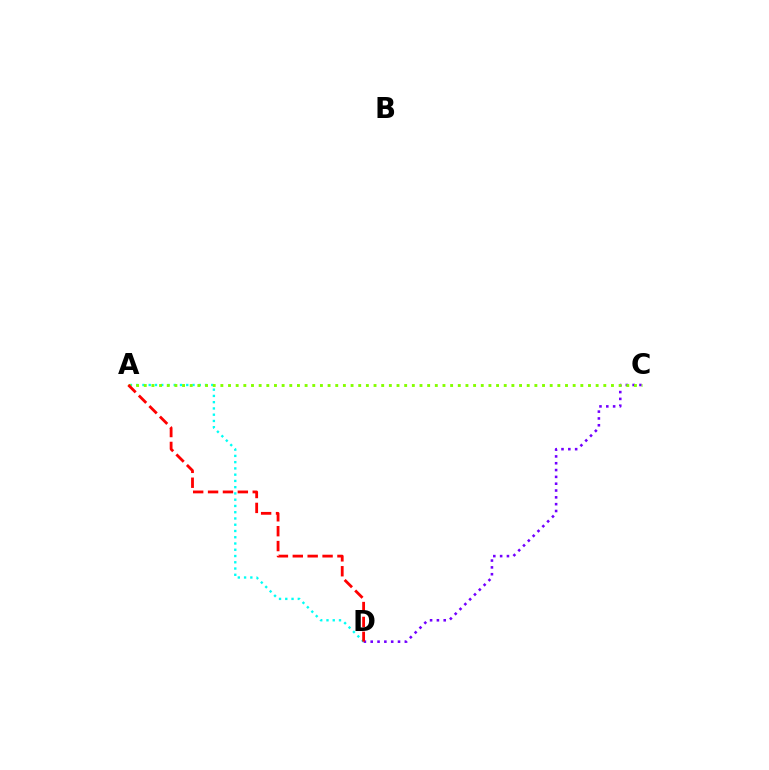{('C', 'D'): [{'color': '#7200ff', 'line_style': 'dotted', 'thickness': 1.85}], ('A', 'D'): [{'color': '#00fff6', 'line_style': 'dotted', 'thickness': 1.7}, {'color': '#ff0000', 'line_style': 'dashed', 'thickness': 2.02}], ('A', 'C'): [{'color': '#84ff00', 'line_style': 'dotted', 'thickness': 2.08}]}